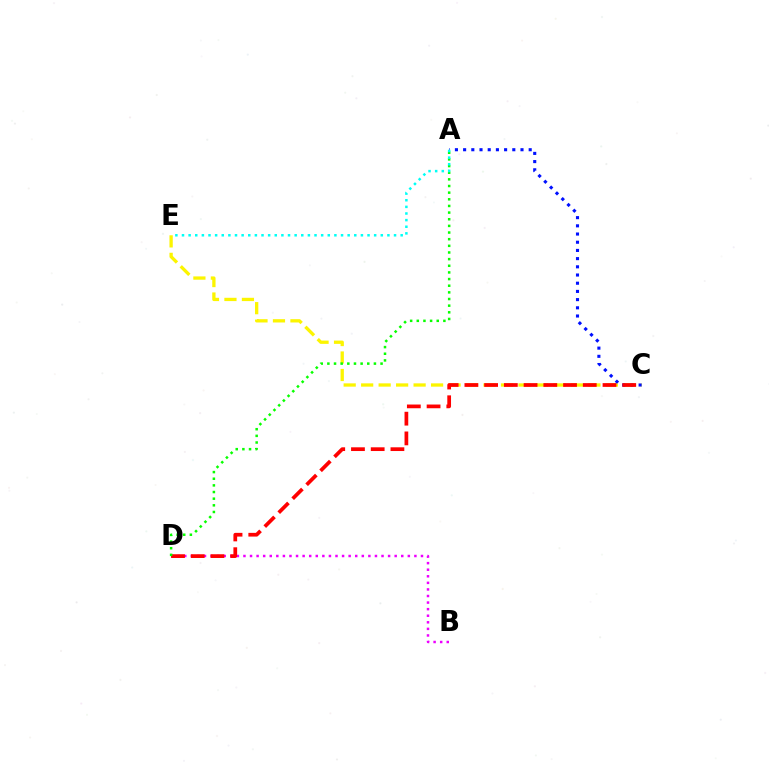{('C', 'E'): [{'color': '#fcf500', 'line_style': 'dashed', 'thickness': 2.37}], ('B', 'D'): [{'color': '#ee00ff', 'line_style': 'dotted', 'thickness': 1.79}], ('A', 'C'): [{'color': '#0010ff', 'line_style': 'dotted', 'thickness': 2.23}], ('C', 'D'): [{'color': '#ff0000', 'line_style': 'dashed', 'thickness': 2.68}], ('A', 'D'): [{'color': '#08ff00', 'line_style': 'dotted', 'thickness': 1.81}], ('A', 'E'): [{'color': '#00fff6', 'line_style': 'dotted', 'thickness': 1.8}]}